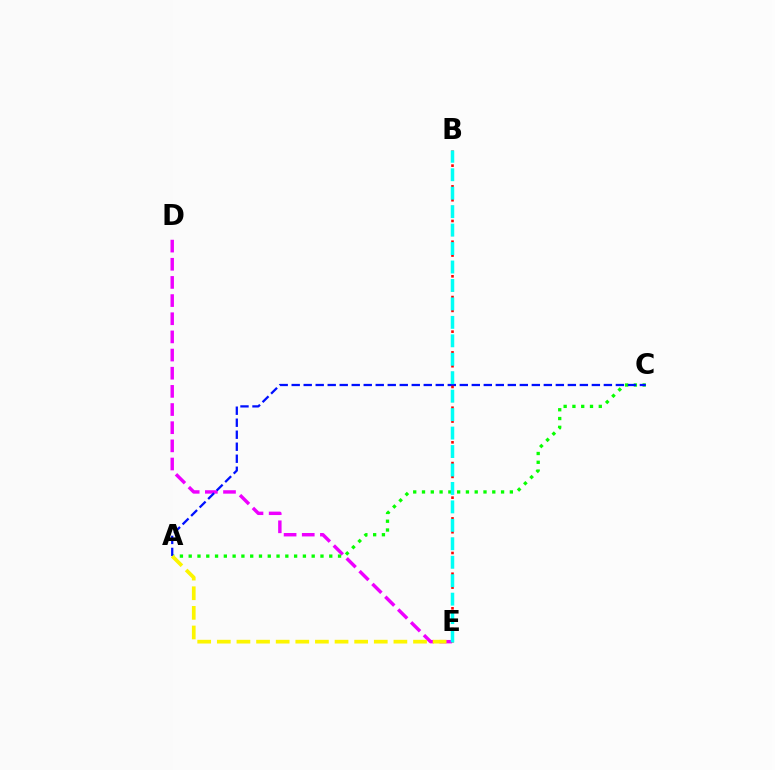{('D', 'E'): [{'color': '#ee00ff', 'line_style': 'dashed', 'thickness': 2.47}], ('A', 'C'): [{'color': '#08ff00', 'line_style': 'dotted', 'thickness': 2.39}, {'color': '#0010ff', 'line_style': 'dashed', 'thickness': 1.63}], ('B', 'E'): [{'color': '#ff0000', 'line_style': 'dotted', 'thickness': 1.88}, {'color': '#00fff6', 'line_style': 'dashed', 'thickness': 2.51}], ('A', 'E'): [{'color': '#fcf500', 'line_style': 'dashed', 'thickness': 2.67}]}